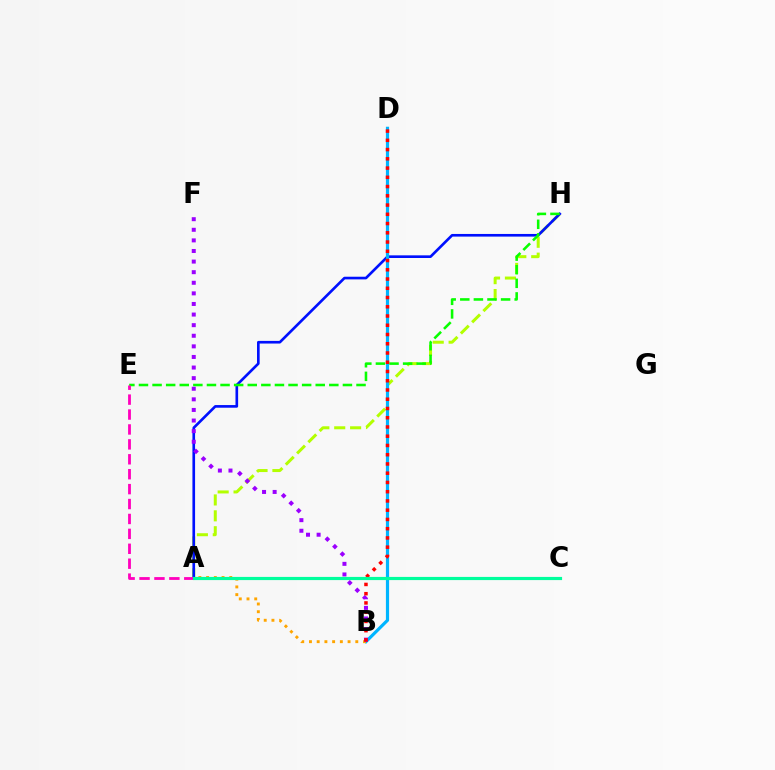{('A', 'H'): [{'color': '#b3ff00', 'line_style': 'dashed', 'thickness': 2.16}, {'color': '#0010ff', 'line_style': 'solid', 'thickness': 1.91}], ('E', 'H'): [{'color': '#08ff00', 'line_style': 'dashed', 'thickness': 1.85}], ('B', 'D'): [{'color': '#00b5ff', 'line_style': 'solid', 'thickness': 2.29}, {'color': '#ff0000', 'line_style': 'dotted', 'thickness': 2.51}], ('A', 'B'): [{'color': '#ffa500', 'line_style': 'dotted', 'thickness': 2.1}], ('A', 'E'): [{'color': '#ff00bd', 'line_style': 'dashed', 'thickness': 2.03}], ('B', 'F'): [{'color': '#9b00ff', 'line_style': 'dotted', 'thickness': 2.88}], ('A', 'C'): [{'color': '#00ff9d', 'line_style': 'solid', 'thickness': 2.28}]}